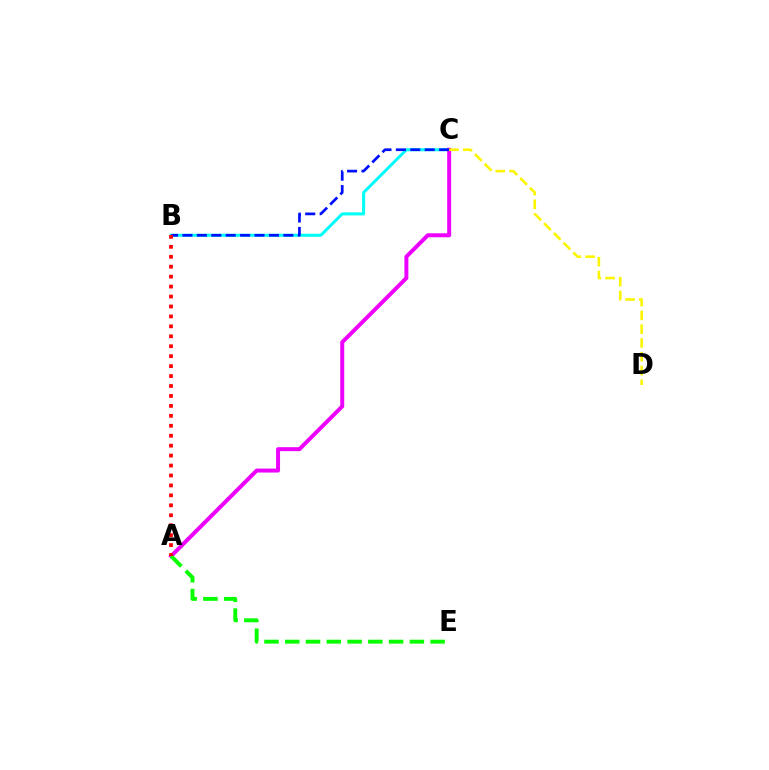{('B', 'C'): [{'color': '#00fff6', 'line_style': 'solid', 'thickness': 2.18}, {'color': '#0010ff', 'line_style': 'dashed', 'thickness': 1.96}], ('A', 'C'): [{'color': '#ee00ff', 'line_style': 'solid', 'thickness': 2.86}], ('A', 'E'): [{'color': '#08ff00', 'line_style': 'dashed', 'thickness': 2.82}], ('A', 'B'): [{'color': '#ff0000', 'line_style': 'dotted', 'thickness': 2.7}], ('C', 'D'): [{'color': '#fcf500', 'line_style': 'dashed', 'thickness': 1.87}]}